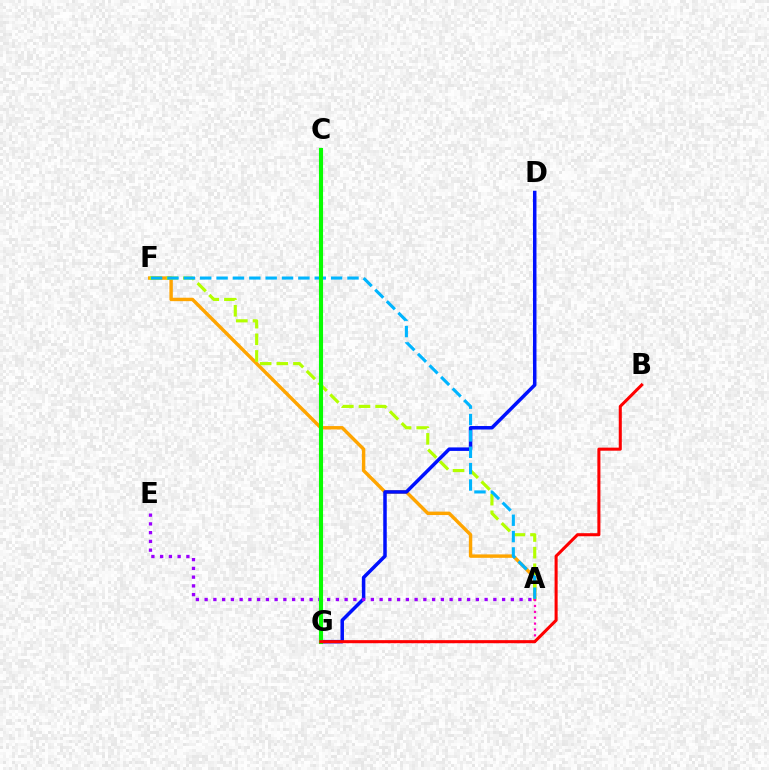{('A', 'F'): [{'color': '#ffa500', 'line_style': 'solid', 'thickness': 2.46}, {'color': '#b3ff00', 'line_style': 'dashed', 'thickness': 2.26}, {'color': '#00b5ff', 'line_style': 'dashed', 'thickness': 2.22}], ('C', 'G'): [{'color': '#00ff9d', 'line_style': 'dashed', 'thickness': 2.81}, {'color': '#08ff00', 'line_style': 'solid', 'thickness': 2.96}], ('D', 'G'): [{'color': '#0010ff', 'line_style': 'solid', 'thickness': 2.52}], ('A', 'G'): [{'color': '#ff00bd', 'line_style': 'dotted', 'thickness': 1.6}], ('A', 'E'): [{'color': '#9b00ff', 'line_style': 'dotted', 'thickness': 2.38}], ('B', 'G'): [{'color': '#ff0000', 'line_style': 'solid', 'thickness': 2.2}]}